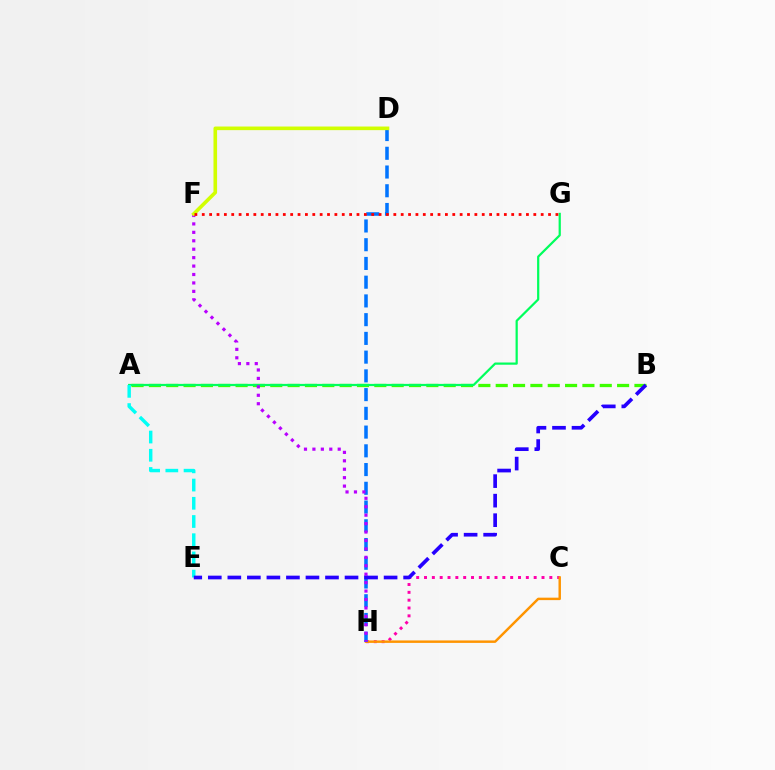{('A', 'B'): [{'color': '#3dff00', 'line_style': 'dashed', 'thickness': 2.36}], ('C', 'H'): [{'color': '#ff00ac', 'line_style': 'dotted', 'thickness': 2.13}, {'color': '#ff9400', 'line_style': 'solid', 'thickness': 1.77}], ('A', 'G'): [{'color': '#00ff5c', 'line_style': 'solid', 'thickness': 1.6}], ('A', 'E'): [{'color': '#00fff6', 'line_style': 'dashed', 'thickness': 2.47}], ('D', 'H'): [{'color': '#0074ff', 'line_style': 'dashed', 'thickness': 2.55}], ('B', 'E'): [{'color': '#2500ff', 'line_style': 'dashed', 'thickness': 2.65}], ('F', 'H'): [{'color': '#b900ff', 'line_style': 'dotted', 'thickness': 2.29}], ('D', 'F'): [{'color': '#d1ff00', 'line_style': 'solid', 'thickness': 2.6}], ('F', 'G'): [{'color': '#ff0000', 'line_style': 'dotted', 'thickness': 2.0}]}